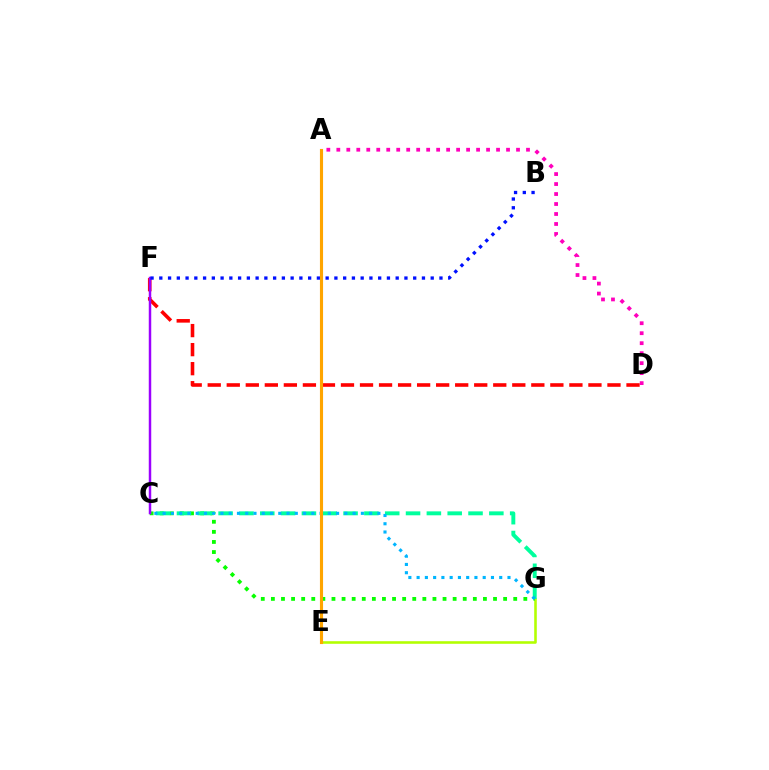{('A', 'D'): [{'color': '#ff00bd', 'line_style': 'dotted', 'thickness': 2.71}], ('D', 'F'): [{'color': '#ff0000', 'line_style': 'dashed', 'thickness': 2.59}], ('E', 'G'): [{'color': '#b3ff00', 'line_style': 'solid', 'thickness': 1.86}], ('C', 'G'): [{'color': '#08ff00', 'line_style': 'dotted', 'thickness': 2.74}, {'color': '#00ff9d', 'line_style': 'dashed', 'thickness': 2.83}, {'color': '#00b5ff', 'line_style': 'dotted', 'thickness': 2.24}], ('C', 'F'): [{'color': '#9b00ff', 'line_style': 'solid', 'thickness': 1.79}], ('B', 'F'): [{'color': '#0010ff', 'line_style': 'dotted', 'thickness': 2.38}], ('A', 'E'): [{'color': '#ffa500', 'line_style': 'solid', 'thickness': 2.24}]}